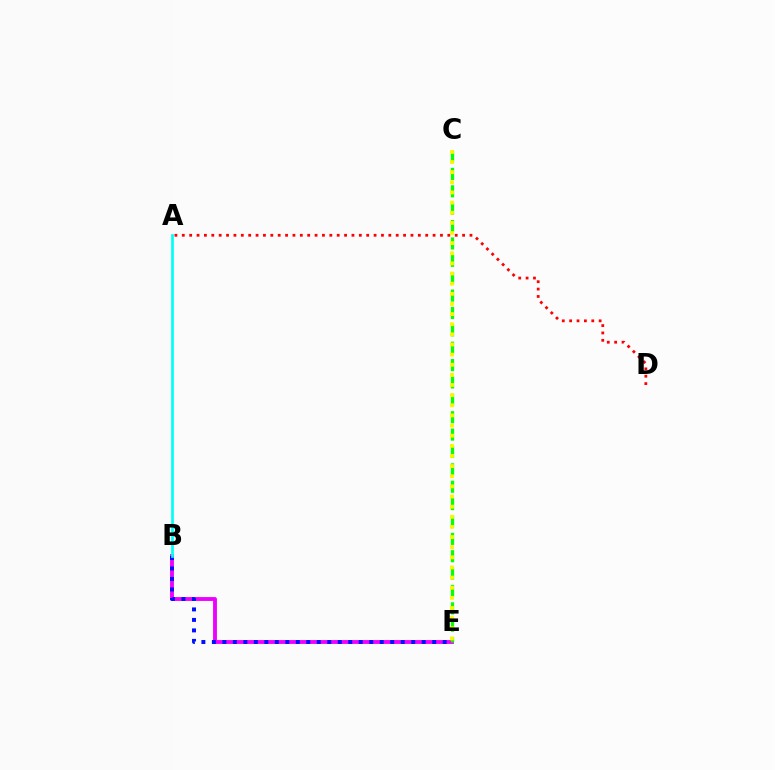{('B', 'E'): [{'color': '#ee00ff', 'line_style': 'solid', 'thickness': 2.78}, {'color': '#0010ff', 'line_style': 'dotted', 'thickness': 2.85}], ('A', 'D'): [{'color': '#ff0000', 'line_style': 'dotted', 'thickness': 2.0}], ('C', 'E'): [{'color': '#08ff00', 'line_style': 'dashed', 'thickness': 2.36}, {'color': '#fcf500', 'line_style': 'dotted', 'thickness': 2.75}], ('A', 'B'): [{'color': '#00fff6', 'line_style': 'solid', 'thickness': 1.95}]}